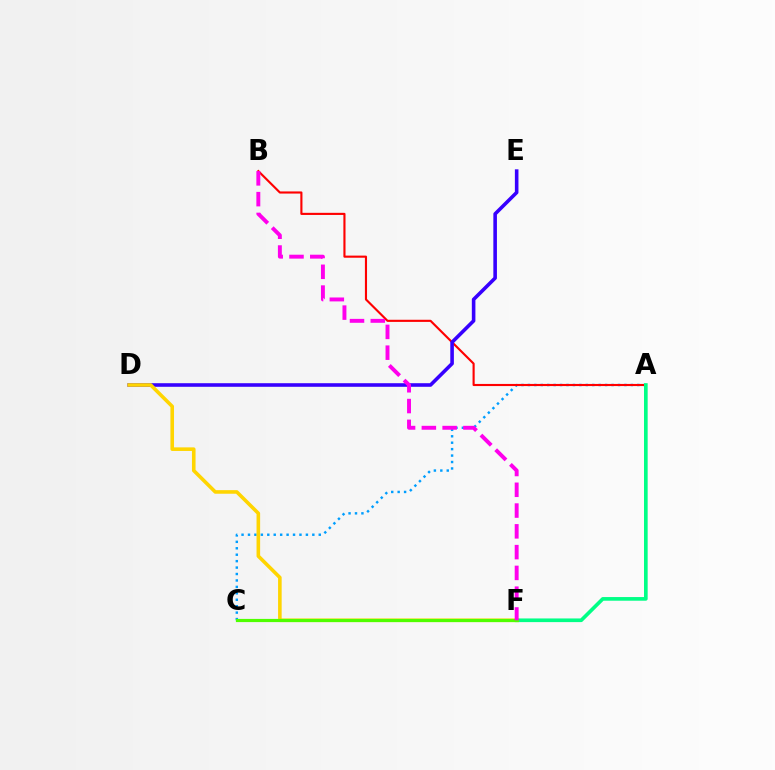{('A', 'C'): [{'color': '#009eff', 'line_style': 'dotted', 'thickness': 1.75}], ('A', 'B'): [{'color': '#ff0000', 'line_style': 'solid', 'thickness': 1.53}], ('D', 'E'): [{'color': '#3700ff', 'line_style': 'solid', 'thickness': 2.58}], ('A', 'F'): [{'color': '#00ff86', 'line_style': 'solid', 'thickness': 2.63}], ('D', 'F'): [{'color': '#ffd500', 'line_style': 'solid', 'thickness': 2.59}], ('C', 'F'): [{'color': '#4fff00', 'line_style': 'solid', 'thickness': 2.3}], ('B', 'F'): [{'color': '#ff00ed', 'line_style': 'dashed', 'thickness': 2.82}]}